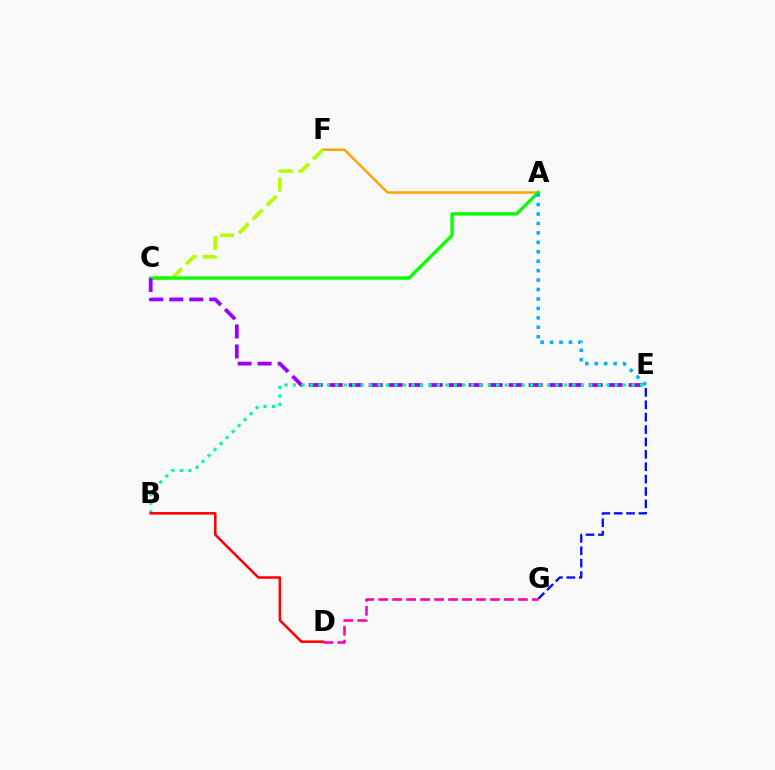{('A', 'F'): [{'color': '#ffa500', 'line_style': 'solid', 'thickness': 1.79}], ('C', 'F'): [{'color': '#b3ff00', 'line_style': 'dashed', 'thickness': 2.66}], ('A', 'C'): [{'color': '#08ff00', 'line_style': 'solid', 'thickness': 2.42}], ('C', 'E'): [{'color': '#9b00ff', 'line_style': 'dashed', 'thickness': 2.72}], ('B', 'E'): [{'color': '#00ff9d', 'line_style': 'dotted', 'thickness': 2.3}], ('A', 'E'): [{'color': '#00b5ff', 'line_style': 'dotted', 'thickness': 2.56}], ('E', 'G'): [{'color': '#0010ff', 'line_style': 'dashed', 'thickness': 1.68}], ('B', 'D'): [{'color': '#ff0000', 'line_style': 'solid', 'thickness': 1.82}], ('D', 'G'): [{'color': '#ff00bd', 'line_style': 'dashed', 'thickness': 1.9}]}